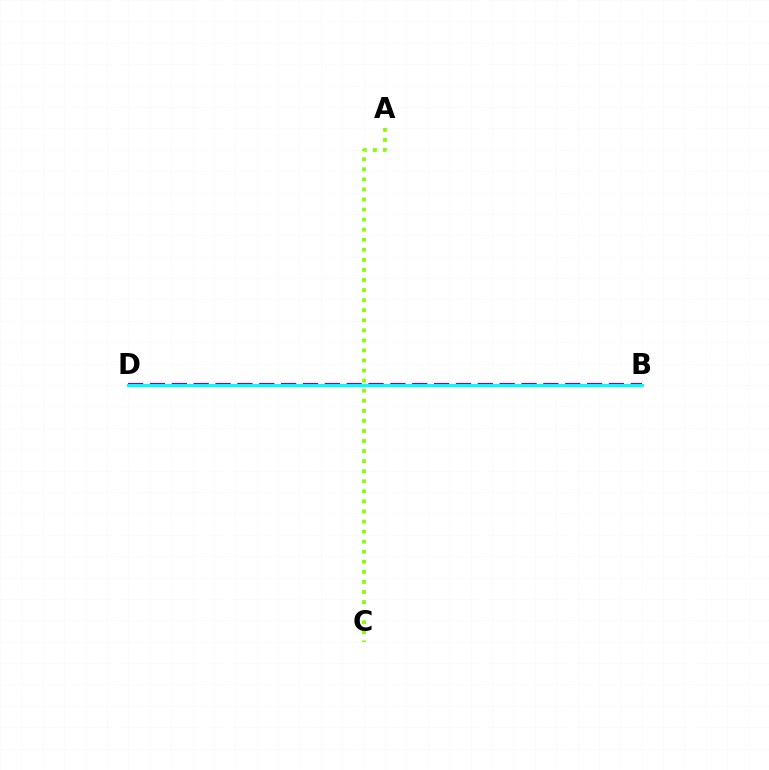{('B', 'D'): [{'color': '#ff0000', 'line_style': 'dotted', 'thickness': 1.89}, {'color': '#7200ff', 'line_style': 'dashed', 'thickness': 2.97}, {'color': '#00fff6', 'line_style': 'solid', 'thickness': 2.15}], ('A', 'C'): [{'color': '#84ff00', 'line_style': 'dotted', 'thickness': 2.73}]}